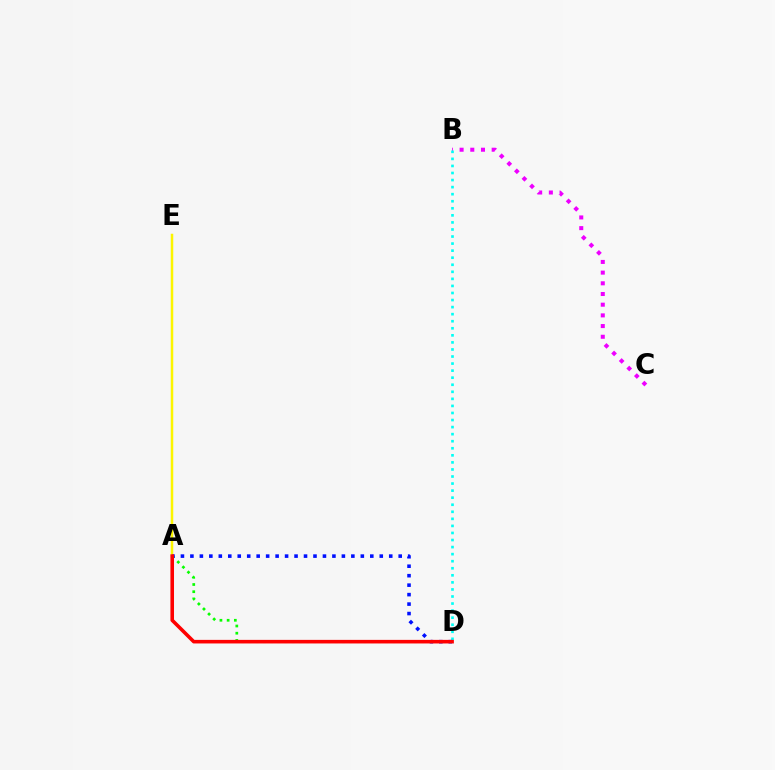{('B', 'C'): [{'color': '#ee00ff', 'line_style': 'dotted', 'thickness': 2.9}], ('A', 'E'): [{'color': '#fcf500', 'line_style': 'solid', 'thickness': 1.8}], ('B', 'D'): [{'color': '#00fff6', 'line_style': 'dotted', 'thickness': 1.92}], ('A', 'D'): [{'color': '#08ff00', 'line_style': 'dotted', 'thickness': 1.96}, {'color': '#0010ff', 'line_style': 'dotted', 'thickness': 2.57}, {'color': '#ff0000', 'line_style': 'solid', 'thickness': 2.58}]}